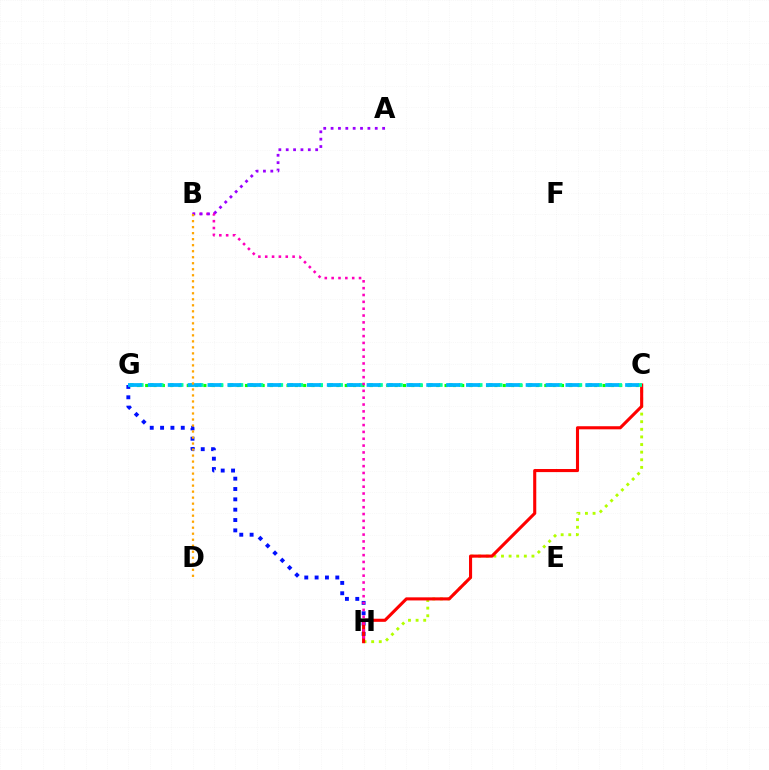{('C', 'H'): [{'color': '#b3ff00', 'line_style': 'dotted', 'thickness': 2.07}, {'color': '#ff0000', 'line_style': 'solid', 'thickness': 2.23}], ('G', 'H'): [{'color': '#0010ff', 'line_style': 'dotted', 'thickness': 2.81}], ('C', 'G'): [{'color': '#08ff00', 'line_style': 'dotted', 'thickness': 2.26}, {'color': '#00ff9d', 'line_style': 'dotted', 'thickness': 2.71}, {'color': '#00b5ff', 'line_style': 'dashed', 'thickness': 2.7}], ('B', 'H'): [{'color': '#ff00bd', 'line_style': 'dotted', 'thickness': 1.86}], ('A', 'B'): [{'color': '#9b00ff', 'line_style': 'dotted', 'thickness': 2.0}], ('B', 'D'): [{'color': '#ffa500', 'line_style': 'dotted', 'thickness': 1.63}]}